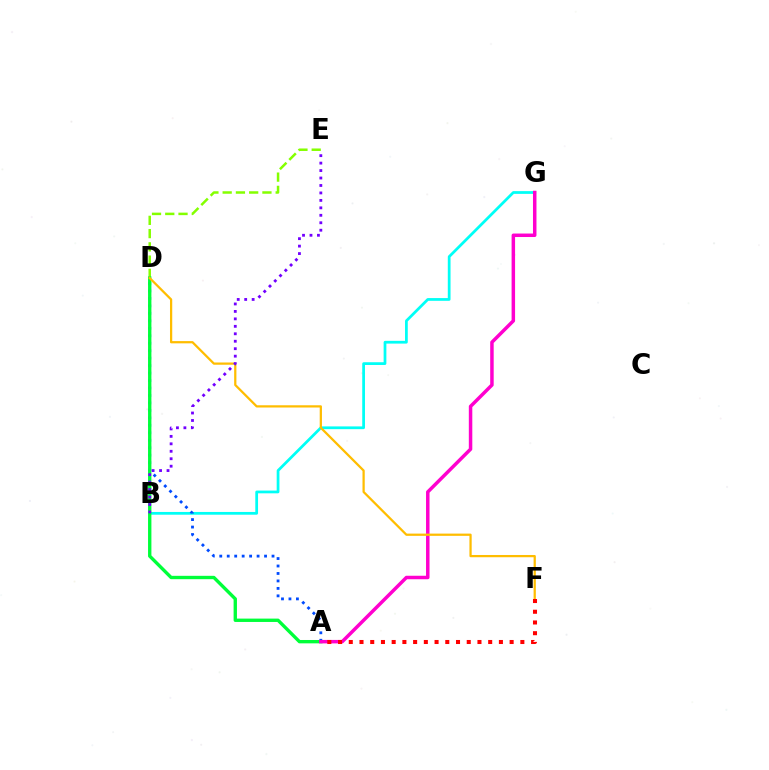{('B', 'G'): [{'color': '#00fff6', 'line_style': 'solid', 'thickness': 1.98}], ('D', 'E'): [{'color': '#84ff00', 'line_style': 'dashed', 'thickness': 1.8}], ('A', 'D'): [{'color': '#004bff', 'line_style': 'dotted', 'thickness': 2.03}, {'color': '#00ff39', 'line_style': 'solid', 'thickness': 2.42}], ('A', 'G'): [{'color': '#ff00cf', 'line_style': 'solid', 'thickness': 2.51}], ('D', 'F'): [{'color': '#ffbd00', 'line_style': 'solid', 'thickness': 1.62}], ('B', 'E'): [{'color': '#7200ff', 'line_style': 'dotted', 'thickness': 2.03}], ('A', 'F'): [{'color': '#ff0000', 'line_style': 'dotted', 'thickness': 2.91}]}